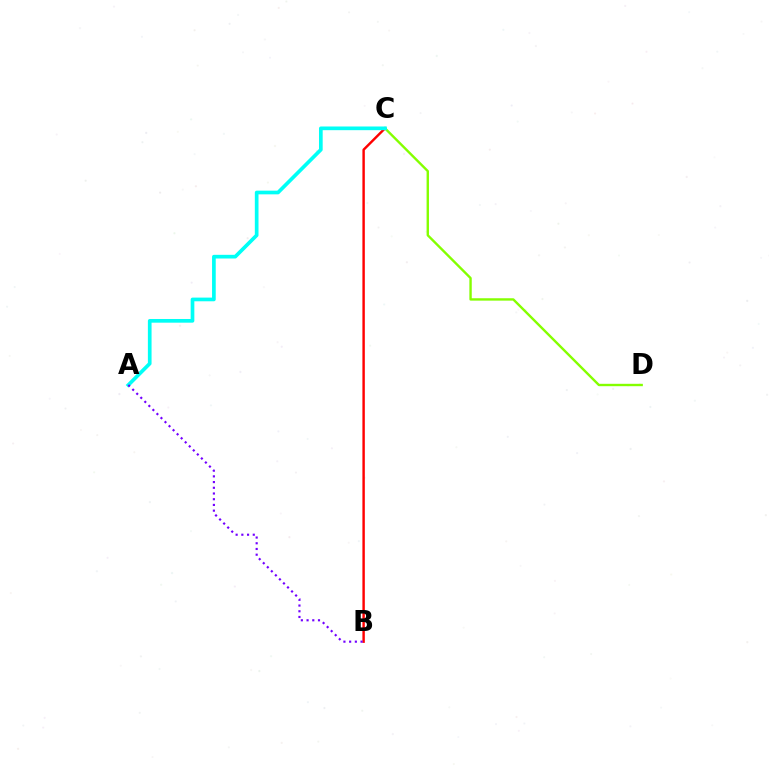{('B', 'C'): [{'color': '#ff0000', 'line_style': 'solid', 'thickness': 1.75}], ('C', 'D'): [{'color': '#84ff00', 'line_style': 'solid', 'thickness': 1.72}], ('A', 'C'): [{'color': '#00fff6', 'line_style': 'solid', 'thickness': 2.65}], ('A', 'B'): [{'color': '#7200ff', 'line_style': 'dotted', 'thickness': 1.55}]}